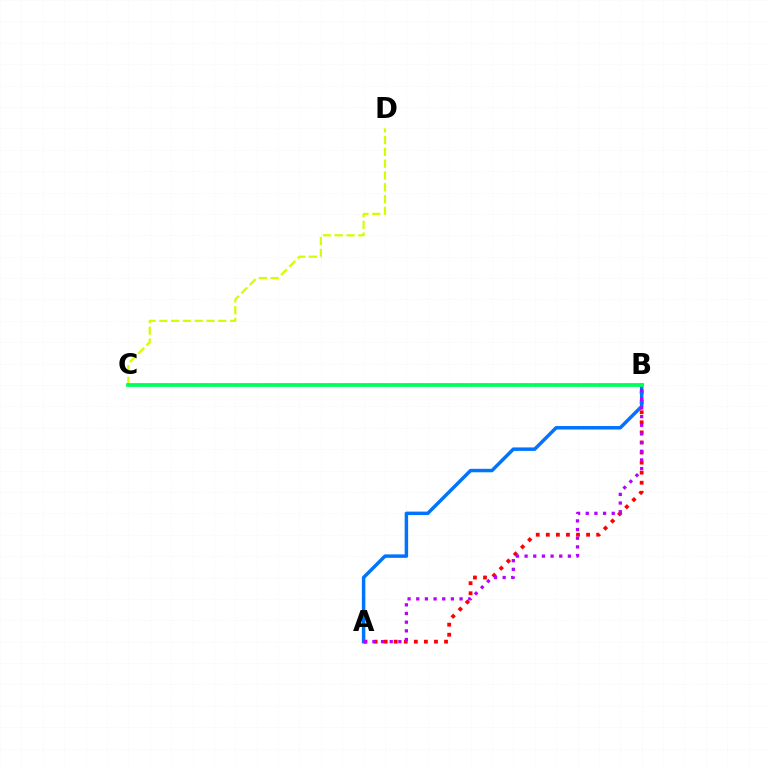{('C', 'D'): [{'color': '#d1ff00', 'line_style': 'dashed', 'thickness': 1.6}], ('A', 'B'): [{'color': '#ff0000', 'line_style': 'dotted', 'thickness': 2.74}, {'color': '#0074ff', 'line_style': 'solid', 'thickness': 2.5}, {'color': '#b900ff', 'line_style': 'dotted', 'thickness': 2.35}], ('B', 'C'): [{'color': '#00ff5c', 'line_style': 'solid', 'thickness': 2.72}]}